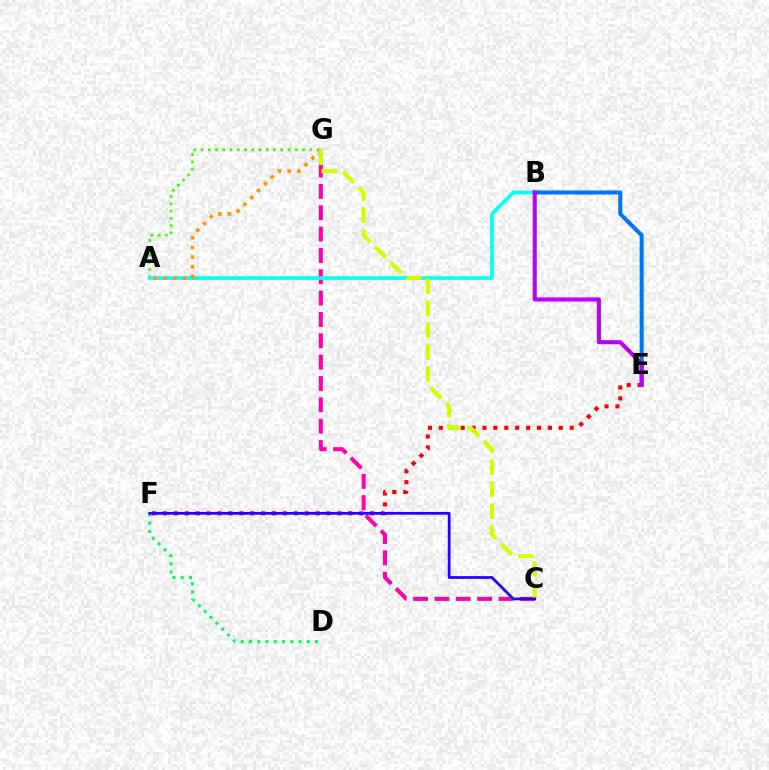{('C', 'G'): [{'color': '#ff00ac', 'line_style': 'dashed', 'thickness': 2.9}, {'color': '#d1ff00', 'line_style': 'dashed', 'thickness': 2.99}], ('A', 'G'): [{'color': '#3dff00', 'line_style': 'dotted', 'thickness': 1.97}, {'color': '#ff9400', 'line_style': 'dotted', 'thickness': 2.63}], ('A', 'B'): [{'color': '#00fff6', 'line_style': 'solid', 'thickness': 2.64}], ('D', 'F'): [{'color': '#00ff5c', 'line_style': 'dotted', 'thickness': 2.24}], ('E', 'F'): [{'color': '#ff0000', 'line_style': 'dotted', 'thickness': 2.96}], ('B', 'E'): [{'color': '#0074ff', 'line_style': 'solid', 'thickness': 2.91}, {'color': '#b900ff', 'line_style': 'solid', 'thickness': 2.96}], ('C', 'F'): [{'color': '#2500ff', 'line_style': 'solid', 'thickness': 1.99}]}